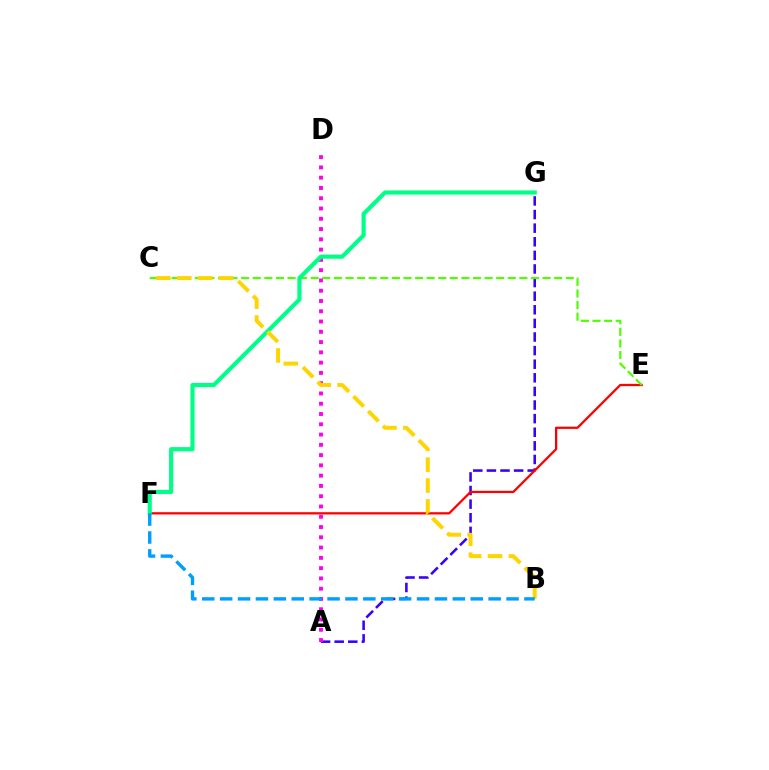{('A', 'G'): [{'color': '#3700ff', 'line_style': 'dashed', 'thickness': 1.85}], ('E', 'F'): [{'color': '#ff0000', 'line_style': 'solid', 'thickness': 1.63}], ('C', 'E'): [{'color': '#4fff00', 'line_style': 'dashed', 'thickness': 1.57}], ('A', 'D'): [{'color': '#ff00ed', 'line_style': 'dotted', 'thickness': 2.79}], ('F', 'G'): [{'color': '#00ff86', 'line_style': 'solid', 'thickness': 2.98}], ('B', 'C'): [{'color': '#ffd500', 'line_style': 'dashed', 'thickness': 2.84}], ('B', 'F'): [{'color': '#009eff', 'line_style': 'dashed', 'thickness': 2.43}]}